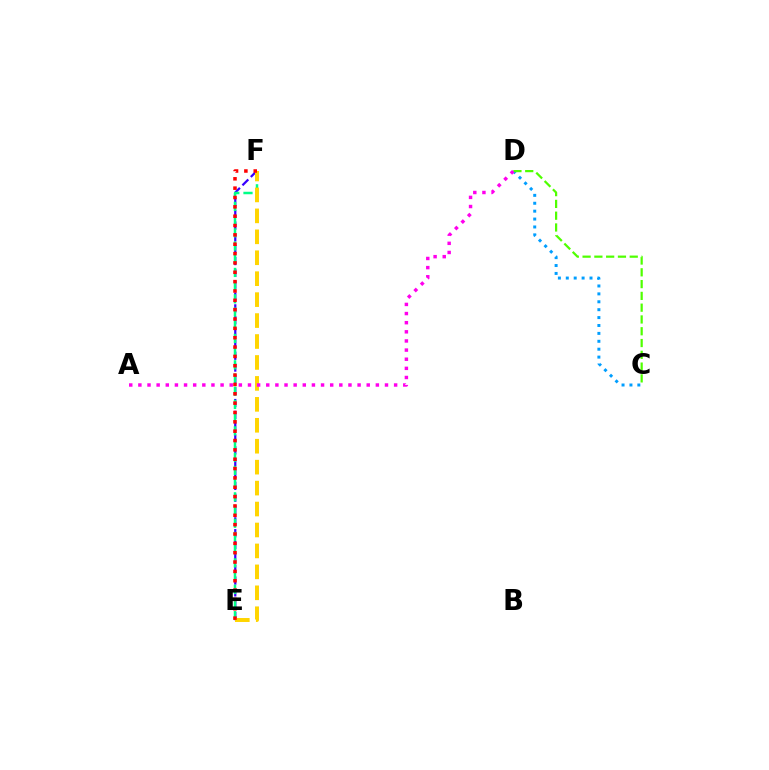{('E', 'F'): [{'color': '#3700ff', 'line_style': 'dashed', 'thickness': 1.61}, {'color': '#00ff86', 'line_style': 'dashed', 'thickness': 1.79}, {'color': '#ffd500', 'line_style': 'dashed', 'thickness': 2.84}, {'color': '#ff0000', 'line_style': 'dotted', 'thickness': 2.54}], ('C', 'D'): [{'color': '#009eff', 'line_style': 'dotted', 'thickness': 2.15}, {'color': '#4fff00', 'line_style': 'dashed', 'thickness': 1.6}], ('A', 'D'): [{'color': '#ff00ed', 'line_style': 'dotted', 'thickness': 2.48}]}